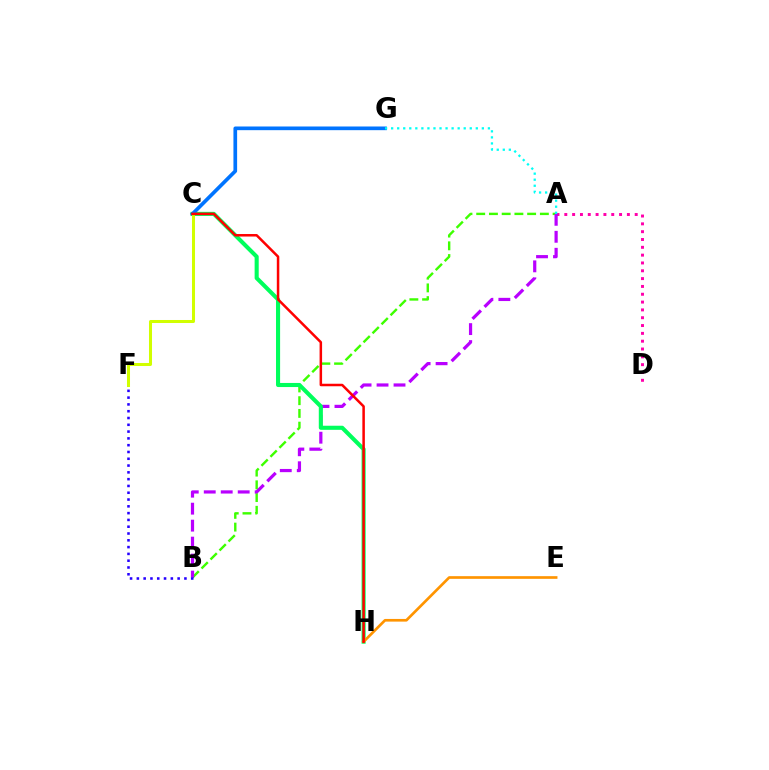{('A', 'B'): [{'color': '#3dff00', 'line_style': 'dashed', 'thickness': 1.73}, {'color': '#b900ff', 'line_style': 'dashed', 'thickness': 2.31}], ('A', 'D'): [{'color': '#ff00ac', 'line_style': 'dotted', 'thickness': 2.13}], ('C', 'H'): [{'color': '#00ff5c', 'line_style': 'solid', 'thickness': 2.94}, {'color': '#ff0000', 'line_style': 'solid', 'thickness': 1.81}], ('C', 'G'): [{'color': '#0074ff', 'line_style': 'solid', 'thickness': 2.65}], ('B', 'F'): [{'color': '#2500ff', 'line_style': 'dotted', 'thickness': 1.85}], ('A', 'G'): [{'color': '#00fff6', 'line_style': 'dotted', 'thickness': 1.64}], ('C', 'F'): [{'color': '#d1ff00', 'line_style': 'solid', 'thickness': 2.18}], ('E', 'H'): [{'color': '#ff9400', 'line_style': 'solid', 'thickness': 1.93}]}